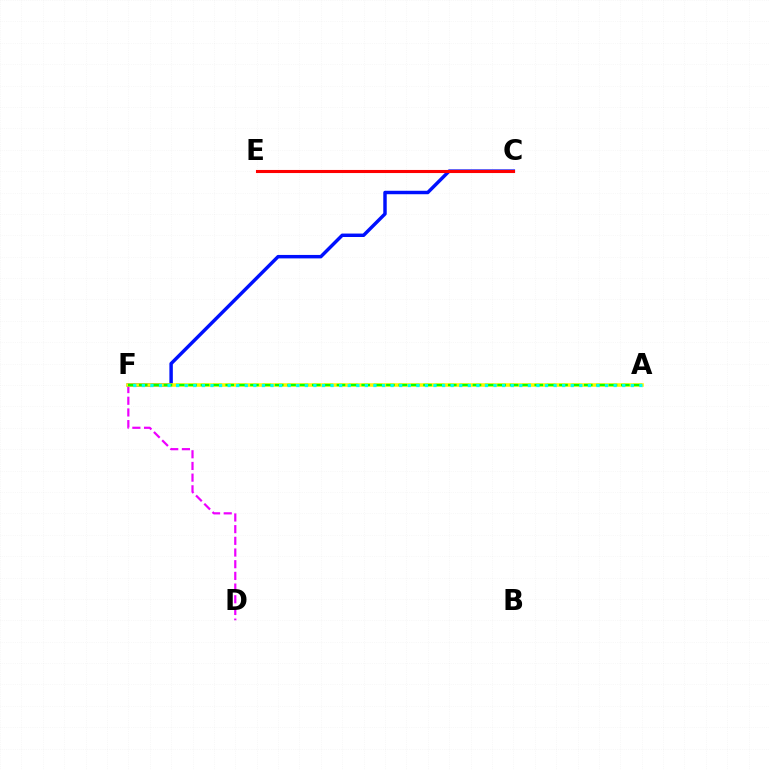{('D', 'F'): [{'color': '#ee00ff', 'line_style': 'dashed', 'thickness': 1.59}], ('C', 'F'): [{'color': '#0010ff', 'line_style': 'solid', 'thickness': 2.48}], ('A', 'F'): [{'color': '#fcf500', 'line_style': 'solid', 'thickness': 2.57}, {'color': '#08ff00', 'line_style': 'dashed', 'thickness': 1.68}, {'color': '#00fff6', 'line_style': 'dotted', 'thickness': 2.33}], ('C', 'E'): [{'color': '#ff0000', 'line_style': 'solid', 'thickness': 2.22}]}